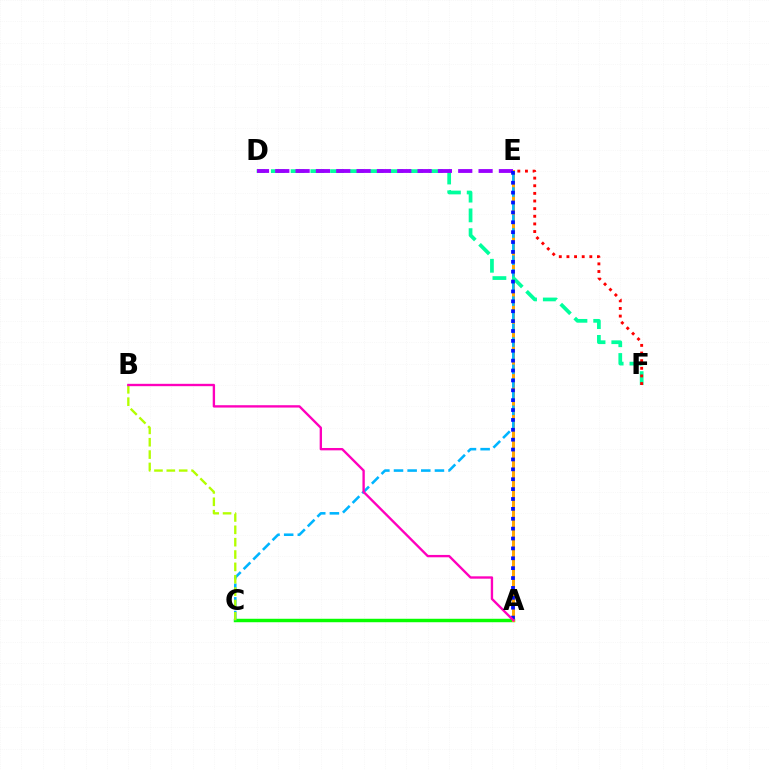{('A', 'C'): [{'color': '#08ff00', 'line_style': 'solid', 'thickness': 2.49}], ('A', 'E'): [{'color': '#ffa500', 'line_style': 'solid', 'thickness': 2.16}, {'color': '#0010ff', 'line_style': 'dotted', 'thickness': 2.69}], ('C', 'E'): [{'color': '#00b5ff', 'line_style': 'dashed', 'thickness': 1.85}], ('D', 'F'): [{'color': '#00ff9d', 'line_style': 'dashed', 'thickness': 2.68}], ('E', 'F'): [{'color': '#ff0000', 'line_style': 'dotted', 'thickness': 2.07}], ('D', 'E'): [{'color': '#9b00ff', 'line_style': 'dashed', 'thickness': 2.76}], ('B', 'C'): [{'color': '#b3ff00', 'line_style': 'dashed', 'thickness': 1.68}], ('A', 'B'): [{'color': '#ff00bd', 'line_style': 'solid', 'thickness': 1.7}]}